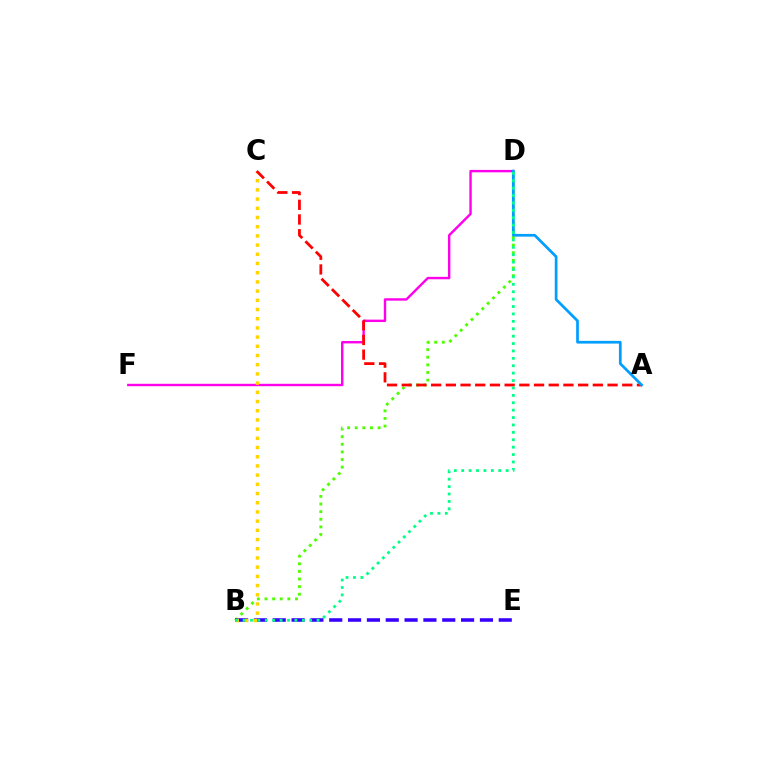{('B', 'D'): [{'color': '#4fff00', 'line_style': 'dotted', 'thickness': 2.07}, {'color': '#00ff86', 'line_style': 'dotted', 'thickness': 2.01}], ('B', 'E'): [{'color': '#3700ff', 'line_style': 'dashed', 'thickness': 2.56}], ('D', 'F'): [{'color': '#ff00ed', 'line_style': 'solid', 'thickness': 1.74}], ('B', 'C'): [{'color': '#ffd500', 'line_style': 'dotted', 'thickness': 2.5}], ('A', 'C'): [{'color': '#ff0000', 'line_style': 'dashed', 'thickness': 2.0}], ('A', 'D'): [{'color': '#009eff', 'line_style': 'solid', 'thickness': 1.95}]}